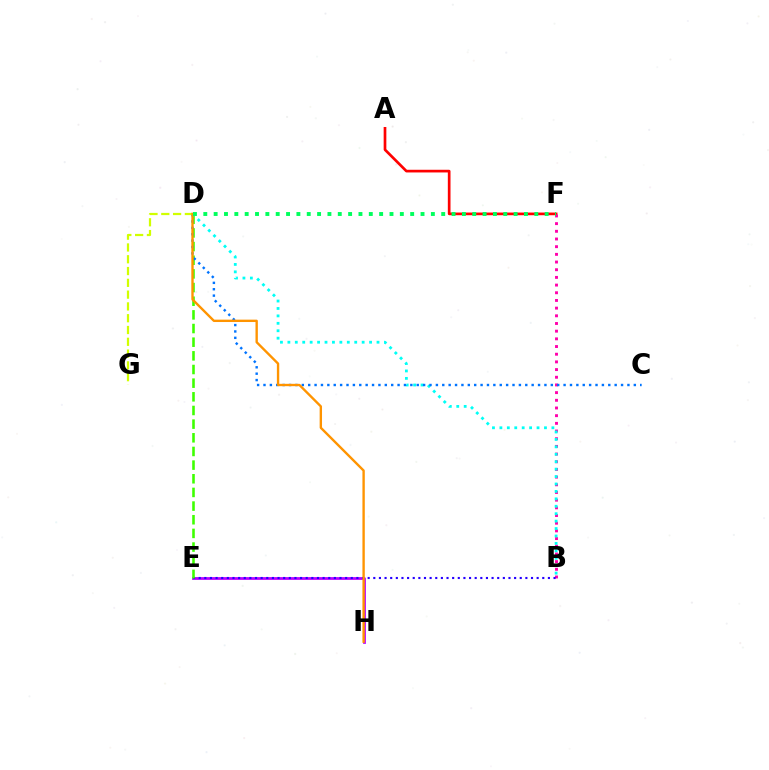{('A', 'F'): [{'color': '#ff0000', 'line_style': 'solid', 'thickness': 1.93}], ('E', 'H'): [{'color': '#b900ff', 'line_style': 'solid', 'thickness': 2.0}], ('B', 'F'): [{'color': '#ff00ac', 'line_style': 'dotted', 'thickness': 2.09}], ('B', 'E'): [{'color': '#2500ff', 'line_style': 'dotted', 'thickness': 1.53}], ('D', 'E'): [{'color': '#3dff00', 'line_style': 'dashed', 'thickness': 1.86}], ('B', 'D'): [{'color': '#00fff6', 'line_style': 'dotted', 'thickness': 2.02}], ('C', 'D'): [{'color': '#0074ff', 'line_style': 'dotted', 'thickness': 1.73}], ('D', 'G'): [{'color': '#d1ff00', 'line_style': 'dashed', 'thickness': 1.6}], ('D', 'H'): [{'color': '#ff9400', 'line_style': 'solid', 'thickness': 1.71}], ('D', 'F'): [{'color': '#00ff5c', 'line_style': 'dotted', 'thickness': 2.81}]}